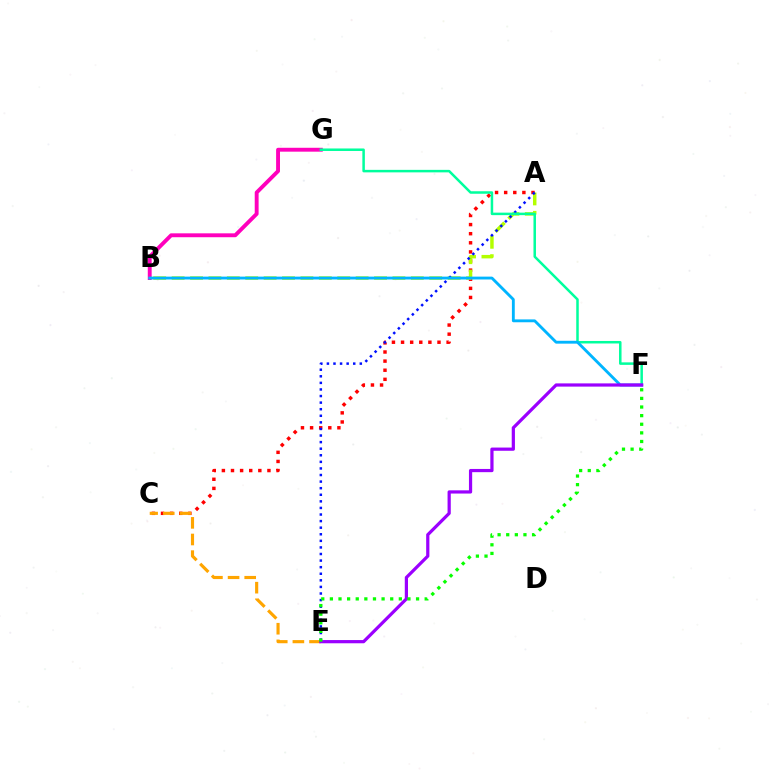{('A', 'C'): [{'color': '#ff0000', 'line_style': 'dotted', 'thickness': 2.48}], ('B', 'G'): [{'color': '#ff00bd', 'line_style': 'solid', 'thickness': 2.8}], ('A', 'B'): [{'color': '#b3ff00', 'line_style': 'dashed', 'thickness': 2.5}], ('A', 'E'): [{'color': '#0010ff', 'line_style': 'dotted', 'thickness': 1.79}], ('C', 'E'): [{'color': '#ffa500', 'line_style': 'dashed', 'thickness': 2.26}], ('F', 'G'): [{'color': '#00ff9d', 'line_style': 'solid', 'thickness': 1.8}], ('B', 'F'): [{'color': '#00b5ff', 'line_style': 'solid', 'thickness': 2.05}], ('E', 'F'): [{'color': '#9b00ff', 'line_style': 'solid', 'thickness': 2.32}, {'color': '#08ff00', 'line_style': 'dotted', 'thickness': 2.34}]}